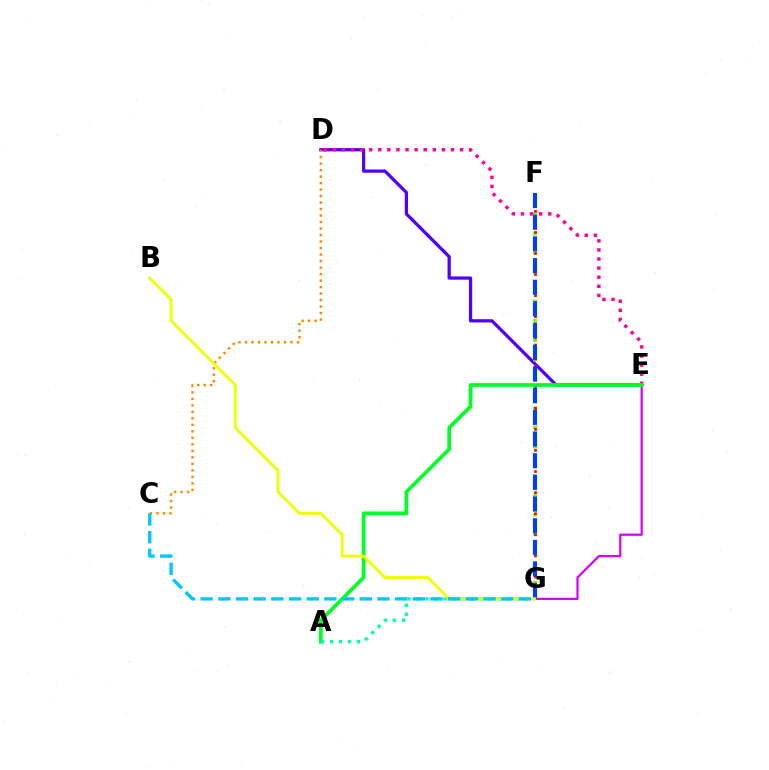{('D', 'E'): [{'color': '#4f00ff', 'line_style': 'solid', 'thickness': 2.33}, {'color': '#ff00a0', 'line_style': 'dotted', 'thickness': 2.47}], ('F', 'G'): [{'color': '#66ff00', 'line_style': 'dotted', 'thickness': 2.63}, {'color': '#ff0000', 'line_style': 'dotted', 'thickness': 1.91}, {'color': '#003fff', 'line_style': 'dashed', 'thickness': 2.94}], ('C', 'D'): [{'color': '#ff8800', 'line_style': 'dotted', 'thickness': 1.77}], ('E', 'G'): [{'color': '#d600ff', 'line_style': 'solid', 'thickness': 1.6}], ('A', 'E'): [{'color': '#00ff27', 'line_style': 'solid', 'thickness': 2.66}], ('A', 'G'): [{'color': '#00ffaf', 'line_style': 'dotted', 'thickness': 2.44}], ('B', 'G'): [{'color': '#eeff00', 'line_style': 'solid', 'thickness': 2.05}], ('C', 'G'): [{'color': '#00c7ff', 'line_style': 'dashed', 'thickness': 2.4}]}